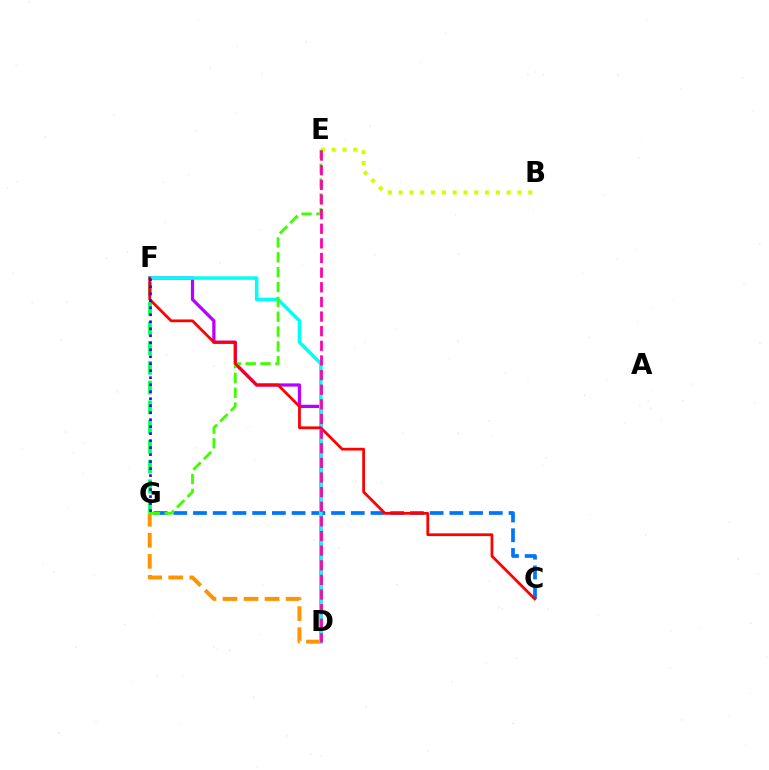{('D', 'F'): [{'color': '#b900ff', 'line_style': 'solid', 'thickness': 2.33}, {'color': '#00fff6', 'line_style': 'solid', 'thickness': 2.55}], ('C', 'G'): [{'color': '#0074ff', 'line_style': 'dashed', 'thickness': 2.68}], ('B', 'E'): [{'color': '#d1ff00', 'line_style': 'dotted', 'thickness': 2.93}], ('D', 'G'): [{'color': '#ff9400', 'line_style': 'dashed', 'thickness': 2.86}], ('F', 'G'): [{'color': '#00ff5c', 'line_style': 'dashed', 'thickness': 2.68}, {'color': '#2500ff', 'line_style': 'dotted', 'thickness': 1.9}], ('E', 'G'): [{'color': '#3dff00', 'line_style': 'dashed', 'thickness': 2.02}], ('C', 'F'): [{'color': '#ff0000', 'line_style': 'solid', 'thickness': 1.99}], ('D', 'E'): [{'color': '#ff00ac', 'line_style': 'dashed', 'thickness': 1.99}]}